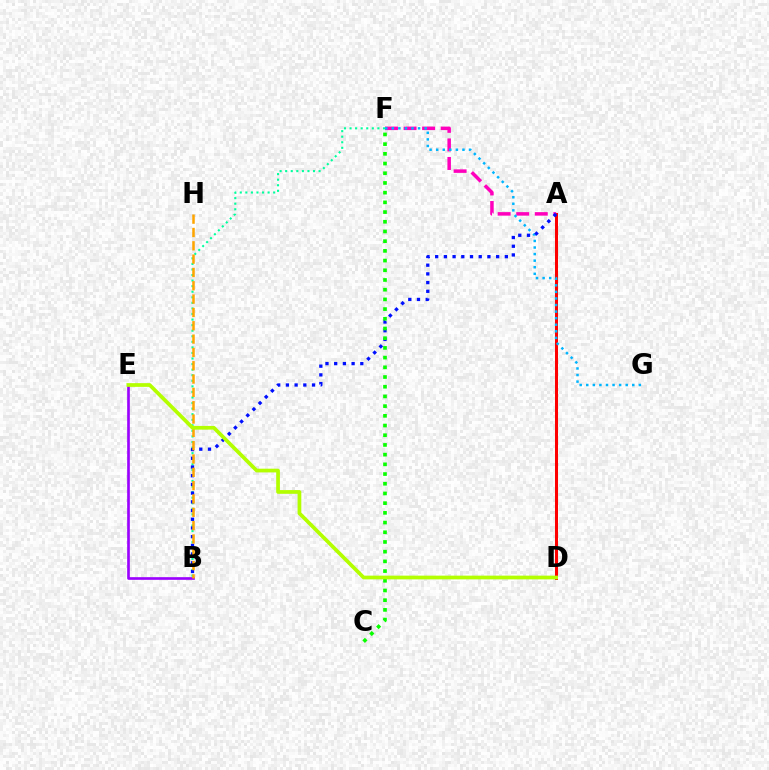{('B', 'F'): [{'color': '#00ff9d', 'line_style': 'dotted', 'thickness': 1.51}], ('A', 'D'): [{'color': '#ff0000', 'line_style': 'solid', 'thickness': 2.18}], ('A', 'F'): [{'color': '#ff00bd', 'line_style': 'dashed', 'thickness': 2.52}], ('F', 'G'): [{'color': '#00b5ff', 'line_style': 'dotted', 'thickness': 1.79}], ('A', 'B'): [{'color': '#0010ff', 'line_style': 'dotted', 'thickness': 2.37}], ('B', 'E'): [{'color': '#9b00ff', 'line_style': 'solid', 'thickness': 1.92}], ('B', 'H'): [{'color': '#ffa500', 'line_style': 'dashed', 'thickness': 1.81}], ('C', 'F'): [{'color': '#08ff00', 'line_style': 'dotted', 'thickness': 2.64}], ('D', 'E'): [{'color': '#b3ff00', 'line_style': 'solid', 'thickness': 2.68}]}